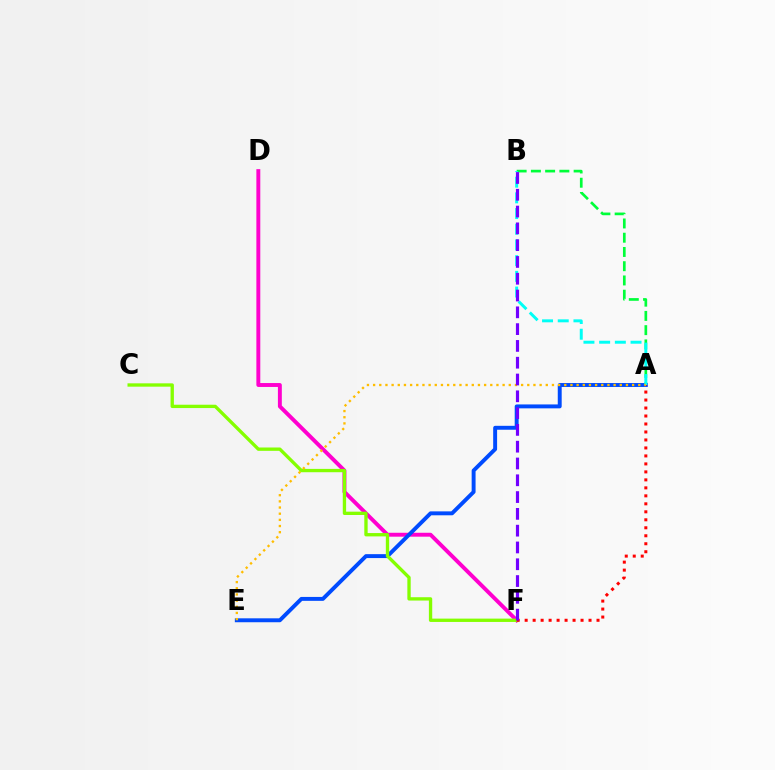{('D', 'F'): [{'color': '#ff00cf', 'line_style': 'solid', 'thickness': 2.82}], ('A', 'B'): [{'color': '#00ff39', 'line_style': 'dashed', 'thickness': 1.94}, {'color': '#00fff6', 'line_style': 'dashed', 'thickness': 2.13}], ('A', 'E'): [{'color': '#004bff', 'line_style': 'solid', 'thickness': 2.82}, {'color': '#ffbd00', 'line_style': 'dotted', 'thickness': 1.68}], ('C', 'F'): [{'color': '#84ff00', 'line_style': 'solid', 'thickness': 2.4}], ('A', 'F'): [{'color': '#ff0000', 'line_style': 'dotted', 'thickness': 2.17}], ('B', 'F'): [{'color': '#7200ff', 'line_style': 'dashed', 'thickness': 2.28}]}